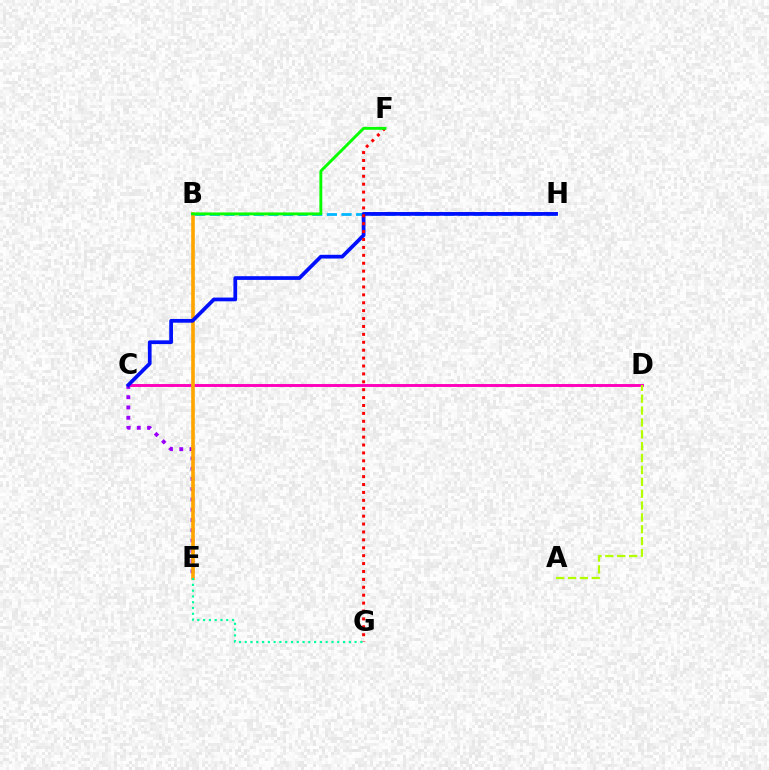{('C', 'E'): [{'color': '#9b00ff', 'line_style': 'dotted', 'thickness': 2.79}], ('B', 'H'): [{'color': '#00b5ff', 'line_style': 'dashed', 'thickness': 1.99}], ('C', 'D'): [{'color': '#ff00bd', 'line_style': 'solid', 'thickness': 2.09}], ('B', 'E'): [{'color': '#ffa500', 'line_style': 'solid', 'thickness': 2.61}], ('A', 'D'): [{'color': '#b3ff00', 'line_style': 'dashed', 'thickness': 1.61}], ('C', 'H'): [{'color': '#0010ff', 'line_style': 'solid', 'thickness': 2.69}], ('F', 'G'): [{'color': '#ff0000', 'line_style': 'dotted', 'thickness': 2.15}], ('B', 'F'): [{'color': '#08ff00', 'line_style': 'solid', 'thickness': 2.09}], ('E', 'G'): [{'color': '#00ff9d', 'line_style': 'dotted', 'thickness': 1.57}]}